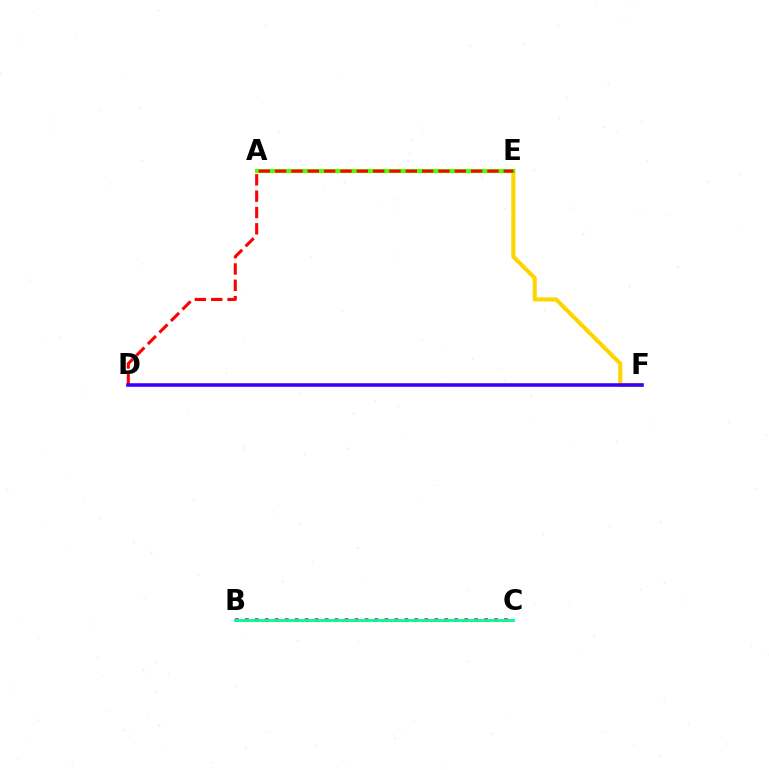{('A', 'E'): [{'color': '#009eff', 'line_style': 'dotted', 'thickness': 2.55}, {'color': '#4fff00', 'line_style': 'solid', 'thickness': 2.98}], ('E', 'F'): [{'color': '#ffd500', 'line_style': 'solid', 'thickness': 2.95}], ('D', 'E'): [{'color': '#ff0000', 'line_style': 'dashed', 'thickness': 2.22}], ('B', 'C'): [{'color': '#ff00ed', 'line_style': 'dotted', 'thickness': 2.71}, {'color': '#00ff86', 'line_style': 'solid', 'thickness': 2.05}], ('D', 'F'): [{'color': '#3700ff', 'line_style': 'solid', 'thickness': 2.56}]}